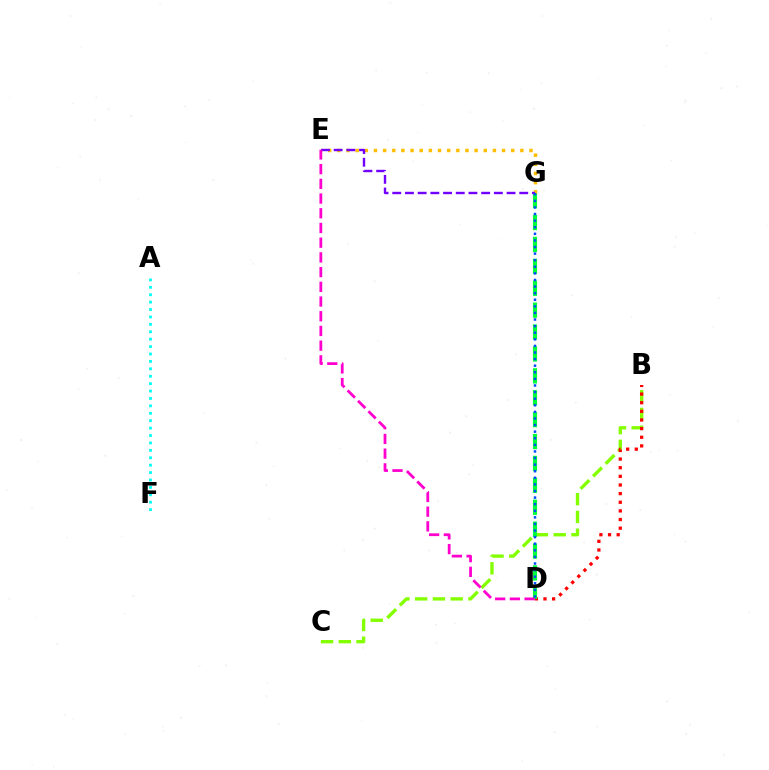{('B', 'C'): [{'color': '#84ff00', 'line_style': 'dashed', 'thickness': 2.41}], ('B', 'D'): [{'color': '#ff0000', 'line_style': 'dotted', 'thickness': 2.35}], ('D', 'G'): [{'color': '#00ff39', 'line_style': 'dashed', 'thickness': 2.98}, {'color': '#004bff', 'line_style': 'dotted', 'thickness': 1.79}], ('E', 'G'): [{'color': '#ffbd00', 'line_style': 'dotted', 'thickness': 2.49}, {'color': '#7200ff', 'line_style': 'dashed', 'thickness': 1.73}], ('D', 'E'): [{'color': '#ff00cf', 'line_style': 'dashed', 'thickness': 2.0}], ('A', 'F'): [{'color': '#00fff6', 'line_style': 'dotted', 'thickness': 2.01}]}